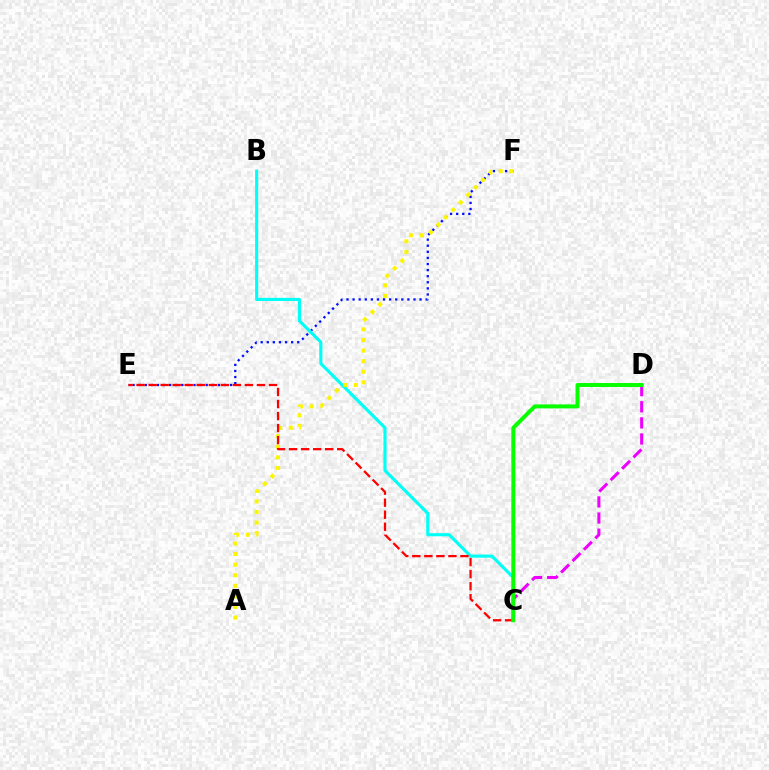{('E', 'F'): [{'color': '#0010ff', 'line_style': 'dotted', 'thickness': 1.65}], ('B', 'C'): [{'color': '#00fff6', 'line_style': 'solid', 'thickness': 2.25}], ('C', 'D'): [{'color': '#ee00ff', 'line_style': 'dashed', 'thickness': 2.19}, {'color': '#08ff00', 'line_style': 'solid', 'thickness': 2.85}], ('A', 'F'): [{'color': '#fcf500', 'line_style': 'dotted', 'thickness': 2.87}], ('C', 'E'): [{'color': '#ff0000', 'line_style': 'dashed', 'thickness': 1.64}]}